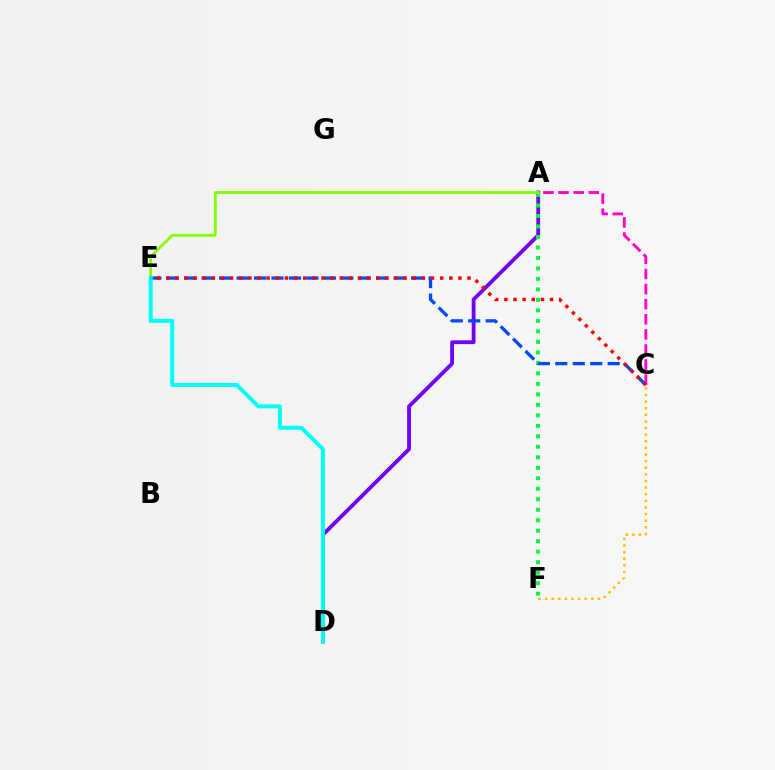{('A', 'C'): [{'color': '#ff00cf', 'line_style': 'dashed', 'thickness': 2.05}], ('C', 'F'): [{'color': '#ffbd00', 'line_style': 'dotted', 'thickness': 1.8}], ('A', 'D'): [{'color': '#7200ff', 'line_style': 'solid', 'thickness': 2.75}], ('A', 'F'): [{'color': '#00ff39', 'line_style': 'dotted', 'thickness': 2.85}], ('A', 'E'): [{'color': '#84ff00', 'line_style': 'solid', 'thickness': 2.02}], ('C', 'E'): [{'color': '#004bff', 'line_style': 'dashed', 'thickness': 2.37}, {'color': '#ff0000', 'line_style': 'dotted', 'thickness': 2.48}], ('D', 'E'): [{'color': '#00fff6', 'line_style': 'solid', 'thickness': 2.87}]}